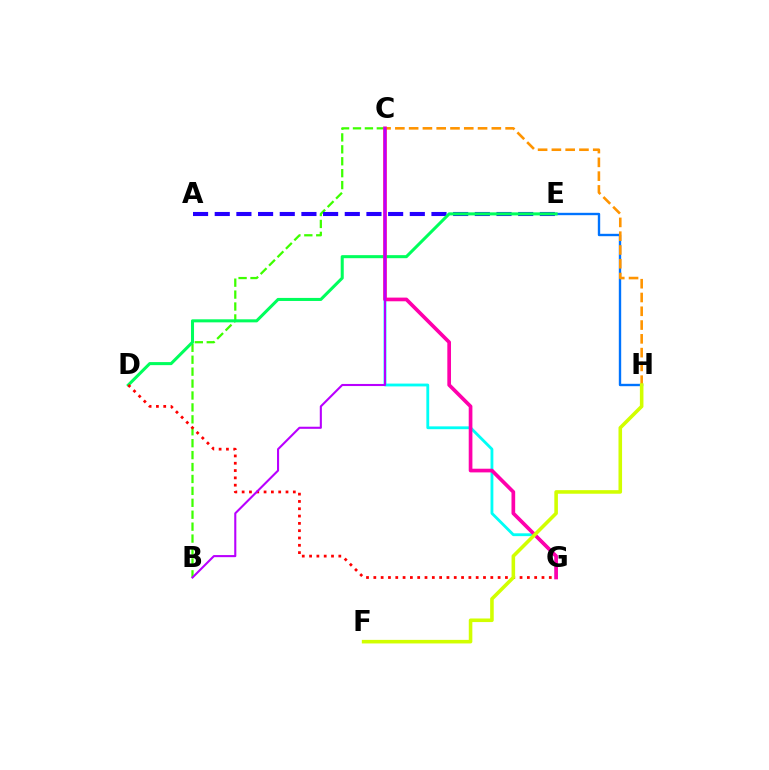{('B', 'C'): [{'color': '#3dff00', 'line_style': 'dashed', 'thickness': 1.62}, {'color': '#b900ff', 'line_style': 'solid', 'thickness': 1.51}], ('C', 'G'): [{'color': '#00fff6', 'line_style': 'solid', 'thickness': 2.04}, {'color': '#ff00ac', 'line_style': 'solid', 'thickness': 2.65}], ('E', 'H'): [{'color': '#0074ff', 'line_style': 'solid', 'thickness': 1.71}], ('C', 'H'): [{'color': '#ff9400', 'line_style': 'dashed', 'thickness': 1.87}], ('A', 'E'): [{'color': '#2500ff', 'line_style': 'dashed', 'thickness': 2.94}], ('D', 'E'): [{'color': '#00ff5c', 'line_style': 'solid', 'thickness': 2.19}], ('D', 'G'): [{'color': '#ff0000', 'line_style': 'dotted', 'thickness': 1.99}], ('F', 'H'): [{'color': '#d1ff00', 'line_style': 'solid', 'thickness': 2.57}]}